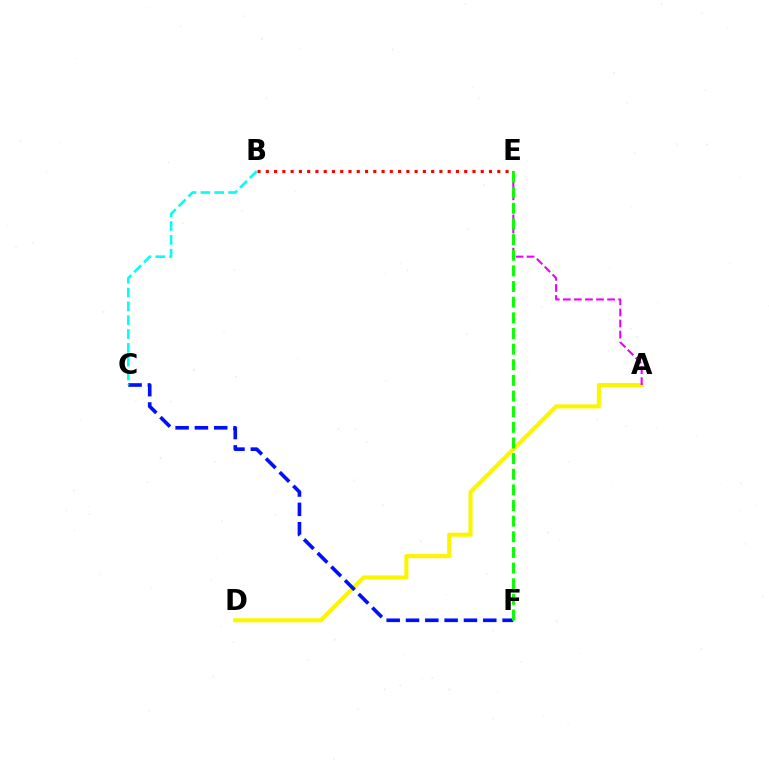{('A', 'D'): [{'color': '#fcf500', 'line_style': 'solid', 'thickness': 2.95}], ('A', 'E'): [{'color': '#ee00ff', 'line_style': 'dashed', 'thickness': 1.51}], ('C', 'F'): [{'color': '#0010ff', 'line_style': 'dashed', 'thickness': 2.62}], ('B', 'E'): [{'color': '#ff0000', 'line_style': 'dotted', 'thickness': 2.25}], ('E', 'F'): [{'color': '#08ff00', 'line_style': 'dashed', 'thickness': 2.13}], ('B', 'C'): [{'color': '#00fff6', 'line_style': 'dashed', 'thickness': 1.88}]}